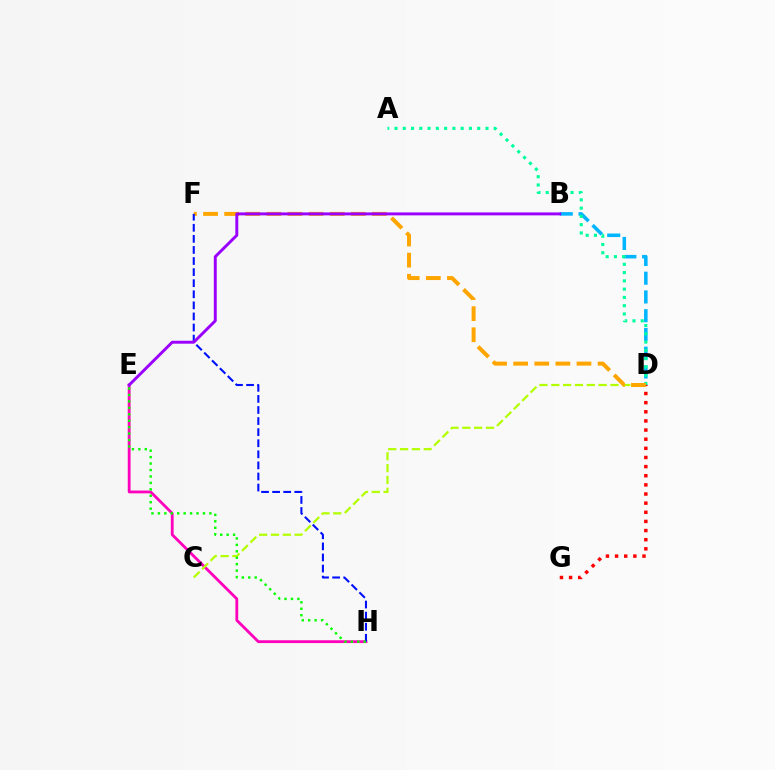{('E', 'H'): [{'color': '#ff00bd', 'line_style': 'solid', 'thickness': 2.02}, {'color': '#08ff00', 'line_style': 'dotted', 'thickness': 1.75}], ('B', 'D'): [{'color': '#00b5ff', 'line_style': 'dashed', 'thickness': 2.55}], ('A', 'D'): [{'color': '#00ff9d', 'line_style': 'dotted', 'thickness': 2.25}], ('D', 'G'): [{'color': '#ff0000', 'line_style': 'dotted', 'thickness': 2.48}], ('C', 'D'): [{'color': '#b3ff00', 'line_style': 'dashed', 'thickness': 1.61}], ('D', 'F'): [{'color': '#ffa500', 'line_style': 'dashed', 'thickness': 2.87}], ('F', 'H'): [{'color': '#0010ff', 'line_style': 'dashed', 'thickness': 1.51}], ('B', 'E'): [{'color': '#9b00ff', 'line_style': 'solid', 'thickness': 2.11}]}